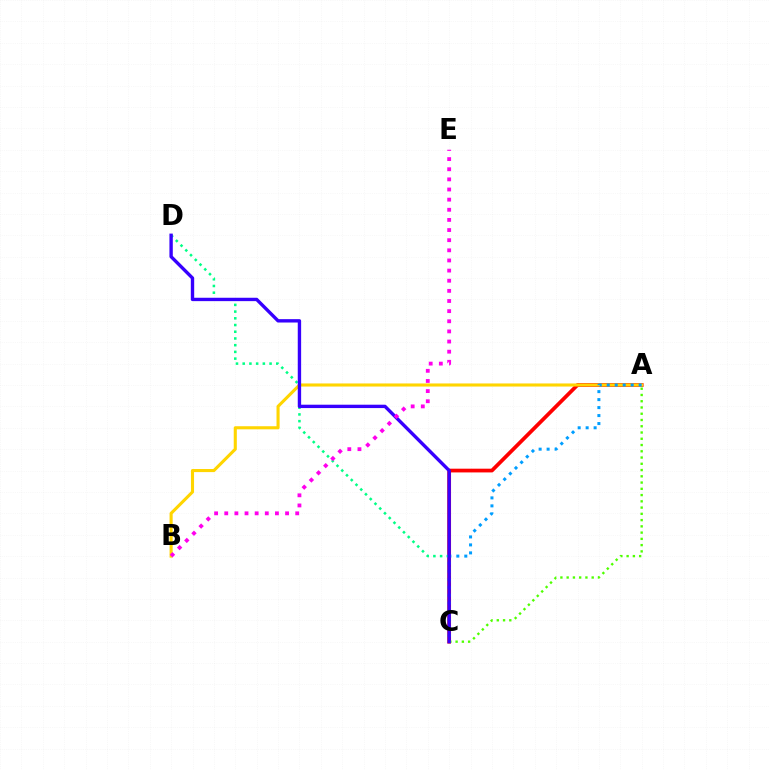{('A', 'C'): [{'color': '#ff0000', 'line_style': 'solid', 'thickness': 2.69}, {'color': '#009eff', 'line_style': 'dotted', 'thickness': 2.17}, {'color': '#4fff00', 'line_style': 'dotted', 'thickness': 1.7}], ('C', 'D'): [{'color': '#00ff86', 'line_style': 'dotted', 'thickness': 1.82}, {'color': '#3700ff', 'line_style': 'solid', 'thickness': 2.43}], ('A', 'B'): [{'color': '#ffd500', 'line_style': 'solid', 'thickness': 2.23}], ('B', 'E'): [{'color': '#ff00ed', 'line_style': 'dotted', 'thickness': 2.75}]}